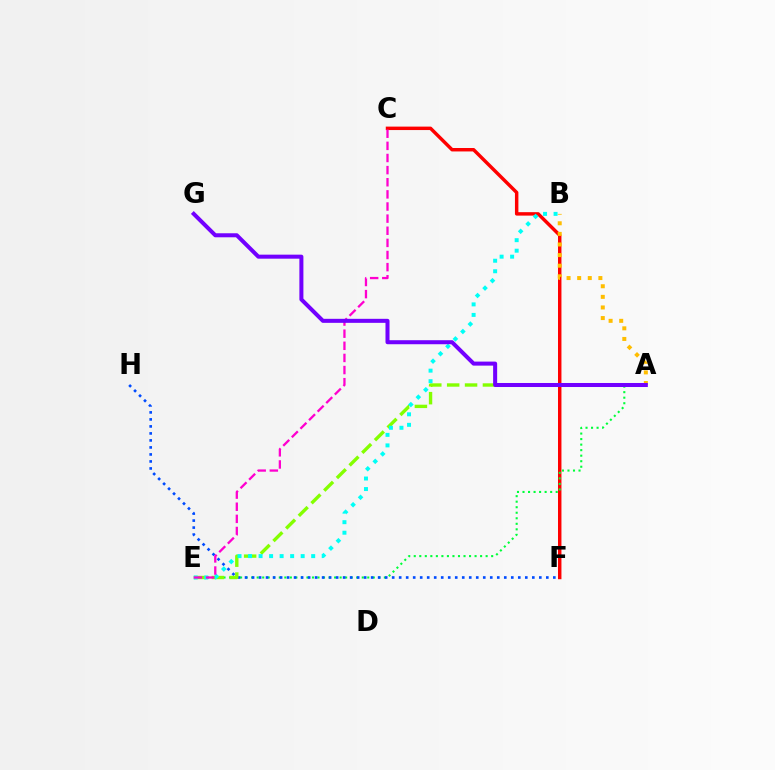{('C', 'F'): [{'color': '#ff0000', 'line_style': 'solid', 'thickness': 2.48}], ('A', 'E'): [{'color': '#00ff39', 'line_style': 'dotted', 'thickness': 1.5}, {'color': '#84ff00', 'line_style': 'dashed', 'thickness': 2.43}], ('F', 'H'): [{'color': '#004bff', 'line_style': 'dotted', 'thickness': 1.9}], ('A', 'B'): [{'color': '#ffbd00', 'line_style': 'dotted', 'thickness': 2.88}], ('B', 'E'): [{'color': '#00fff6', 'line_style': 'dotted', 'thickness': 2.86}], ('C', 'E'): [{'color': '#ff00cf', 'line_style': 'dashed', 'thickness': 1.65}], ('A', 'G'): [{'color': '#7200ff', 'line_style': 'solid', 'thickness': 2.9}]}